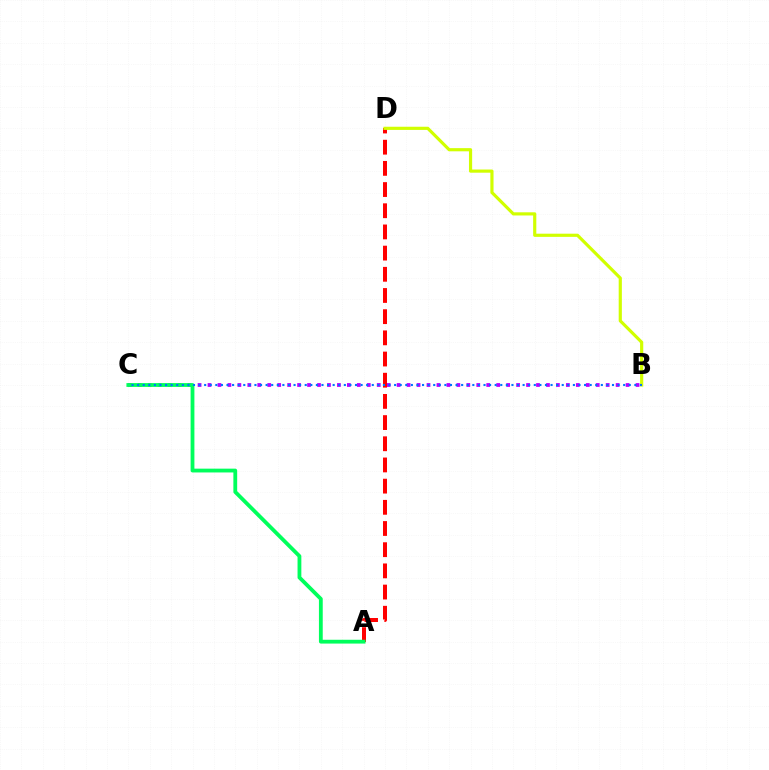{('B', 'C'): [{'color': '#b900ff', 'line_style': 'dotted', 'thickness': 2.7}, {'color': '#0074ff', 'line_style': 'dotted', 'thickness': 1.52}], ('A', 'D'): [{'color': '#ff0000', 'line_style': 'dashed', 'thickness': 2.88}], ('A', 'C'): [{'color': '#00ff5c', 'line_style': 'solid', 'thickness': 2.74}], ('B', 'D'): [{'color': '#d1ff00', 'line_style': 'solid', 'thickness': 2.28}]}